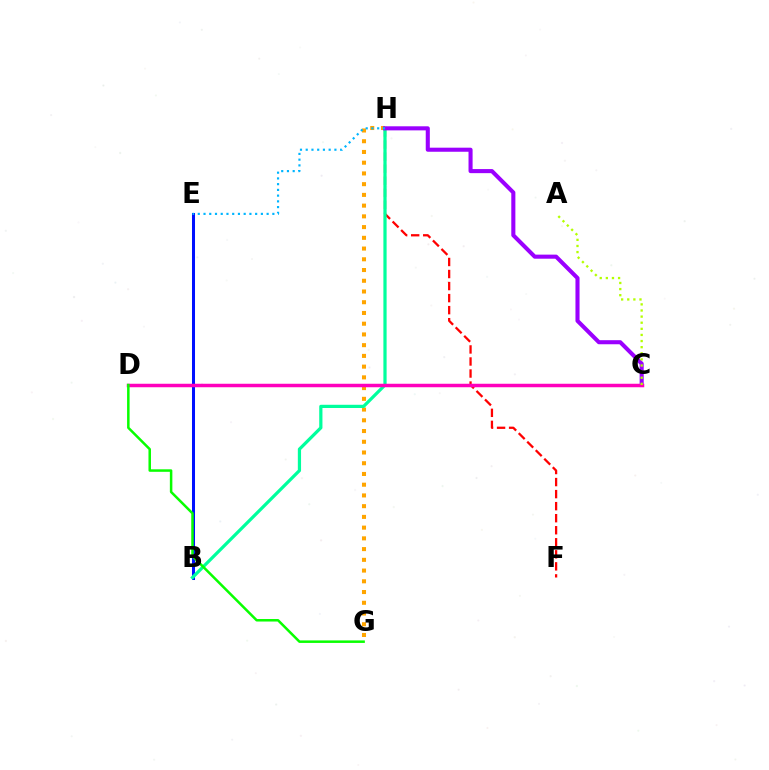{('G', 'H'): [{'color': '#ffa500', 'line_style': 'dotted', 'thickness': 2.92}], ('B', 'E'): [{'color': '#0010ff', 'line_style': 'solid', 'thickness': 2.17}], ('F', 'H'): [{'color': '#ff0000', 'line_style': 'dashed', 'thickness': 1.64}], ('B', 'H'): [{'color': '#00ff9d', 'line_style': 'solid', 'thickness': 2.32}], ('C', 'H'): [{'color': '#9b00ff', 'line_style': 'solid', 'thickness': 2.93}], ('C', 'D'): [{'color': '#ff00bd', 'line_style': 'solid', 'thickness': 2.51}], ('A', 'C'): [{'color': '#b3ff00', 'line_style': 'dotted', 'thickness': 1.66}], ('D', 'G'): [{'color': '#08ff00', 'line_style': 'solid', 'thickness': 1.81}], ('E', 'H'): [{'color': '#00b5ff', 'line_style': 'dotted', 'thickness': 1.56}]}